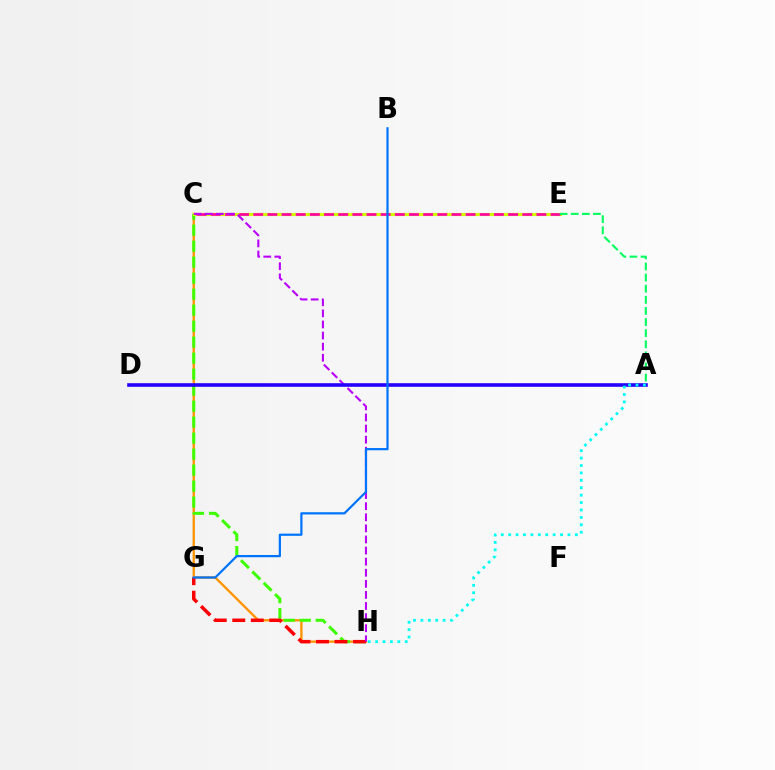{('C', 'H'): [{'color': '#ff9400', 'line_style': 'solid', 'thickness': 1.67}, {'color': '#3dff00', 'line_style': 'dashed', 'thickness': 2.17}, {'color': '#b900ff', 'line_style': 'dashed', 'thickness': 1.51}], ('C', 'E'): [{'color': '#d1ff00', 'line_style': 'solid', 'thickness': 2.25}, {'color': '#ff00ac', 'line_style': 'dashed', 'thickness': 1.92}], ('G', 'H'): [{'color': '#ff0000', 'line_style': 'dashed', 'thickness': 2.51}], ('A', 'E'): [{'color': '#00ff5c', 'line_style': 'dashed', 'thickness': 1.51}], ('A', 'D'): [{'color': '#2500ff', 'line_style': 'solid', 'thickness': 2.59}], ('A', 'H'): [{'color': '#00fff6', 'line_style': 'dotted', 'thickness': 2.01}], ('B', 'G'): [{'color': '#0074ff', 'line_style': 'solid', 'thickness': 1.6}]}